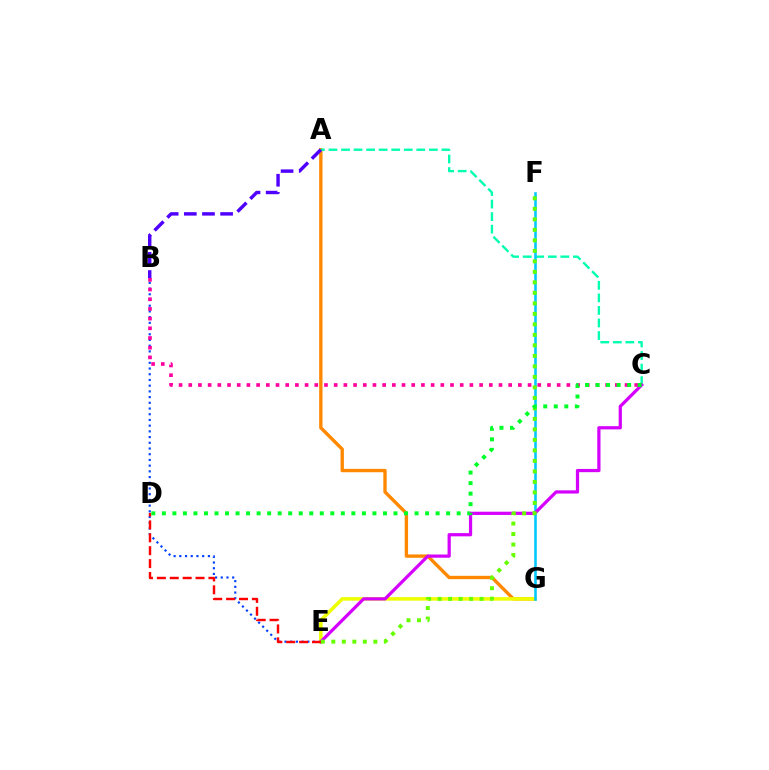{('A', 'G'): [{'color': '#ff8800', 'line_style': 'solid', 'thickness': 2.41}], ('B', 'E'): [{'color': '#003fff', 'line_style': 'dotted', 'thickness': 1.55}], ('B', 'C'): [{'color': '#ff00a0', 'line_style': 'dotted', 'thickness': 2.63}], ('E', 'G'): [{'color': '#eeff00', 'line_style': 'solid', 'thickness': 2.54}], ('A', 'C'): [{'color': '#00ffaf', 'line_style': 'dashed', 'thickness': 1.71}], ('F', 'G'): [{'color': '#00c7ff', 'line_style': 'solid', 'thickness': 1.85}], ('C', 'E'): [{'color': '#d600ff', 'line_style': 'solid', 'thickness': 2.32}], ('D', 'E'): [{'color': '#ff0000', 'line_style': 'dashed', 'thickness': 1.75}], ('E', 'F'): [{'color': '#66ff00', 'line_style': 'dotted', 'thickness': 2.85}], ('C', 'D'): [{'color': '#00ff27', 'line_style': 'dotted', 'thickness': 2.86}], ('A', 'B'): [{'color': '#4f00ff', 'line_style': 'dashed', 'thickness': 2.46}]}